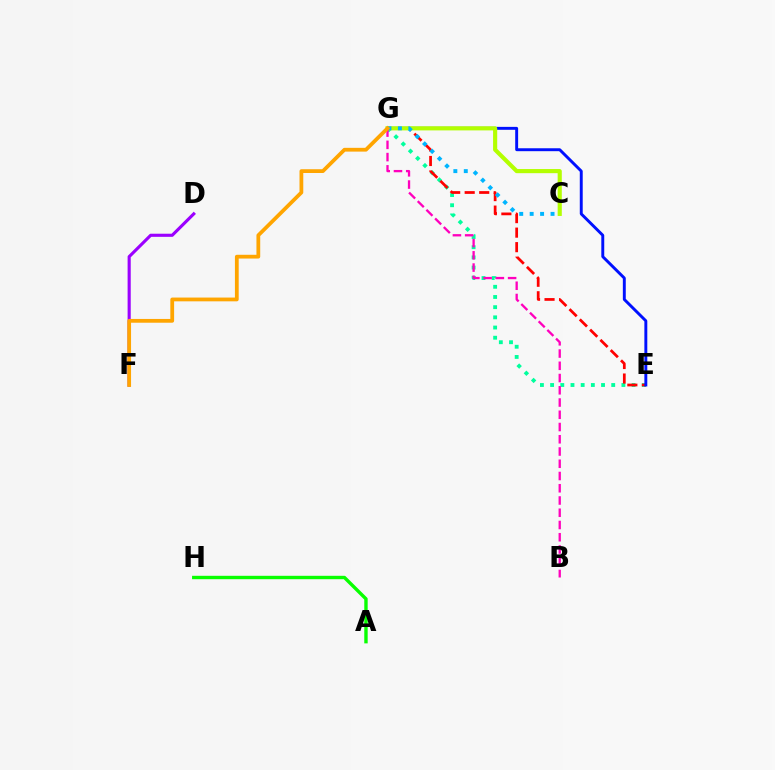{('E', 'G'): [{'color': '#00ff9d', 'line_style': 'dotted', 'thickness': 2.77}, {'color': '#ff0000', 'line_style': 'dashed', 'thickness': 1.97}, {'color': '#0010ff', 'line_style': 'solid', 'thickness': 2.1}], ('D', 'F'): [{'color': '#9b00ff', 'line_style': 'solid', 'thickness': 2.25}], ('C', 'G'): [{'color': '#b3ff00', 'line_style': 'solid', 'thickness': 2.98}, {'color': '#00b5ff', 'line_style': 'dotted', 'thickness': 2.84}], ('A', 'H'): [{'color': '#08ff00', 'line_style': 'solid', 'thickness': 2.44}], ('B', 'G'): [{'color': '#ff00bd', 'line_style': 'dashed', 'thickness': 1.66}], ('F', 'G'): [{'color': '#ffa500', 'line_style': 'solid', 'thickness': 2.72}]}